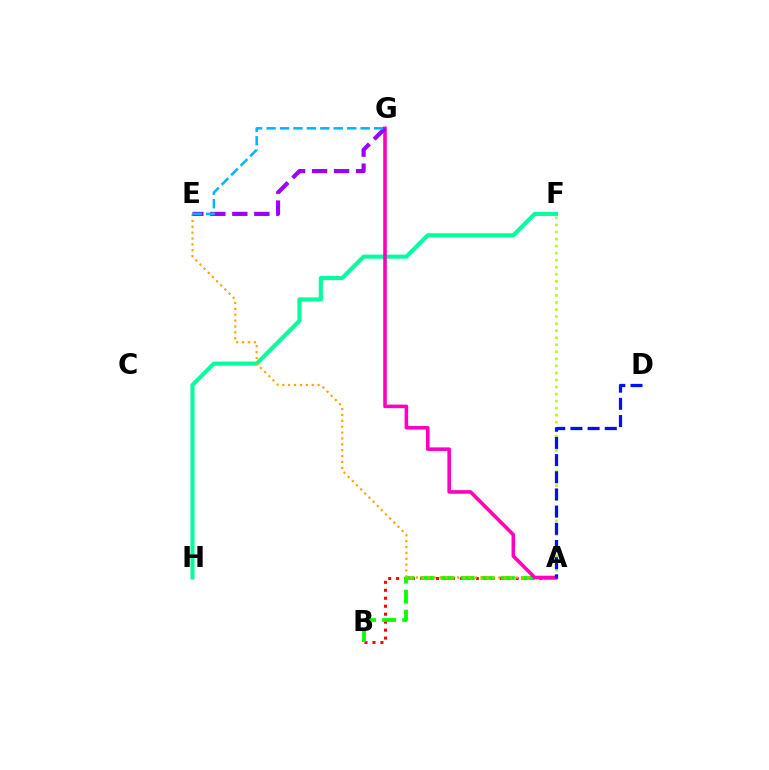{('A', 'B'): [{'color': '#ff0000', 'line_style': 'dotted', 'thickness': 2.16}, {'color': '#08ff00', 'line_style': 'dashed', 'thickness': 2.73}], ('A', 'F'): [{'color': '#b3ff00', 'line_style': 'dotted', 'thickness': 1.91}], ('F', 'H'): [{'color': '#00ff9d', 'line_style': 'solid', 'thickness': 2.94}], ('A', 'E'): [{'color': '#ffa500', 'line_style': 'dotted', 'thickness': 1.6}], ('A', 'G'): [{'color': '#ff00bd', 'line_style': 'solid', 'thickness': 2.58}], ('E', 'G'): [{'color': '#9b00ff', 'line_style': 'dashed', 'thickness': 2.99}, {'color': '#00b5ff', 'line_style': 'dashed', 'thickness': 1.83}], ('A', 'D'): [{'color': '#0010ff', 'line_style': 'dashed', 'thickness': 2.33}]}